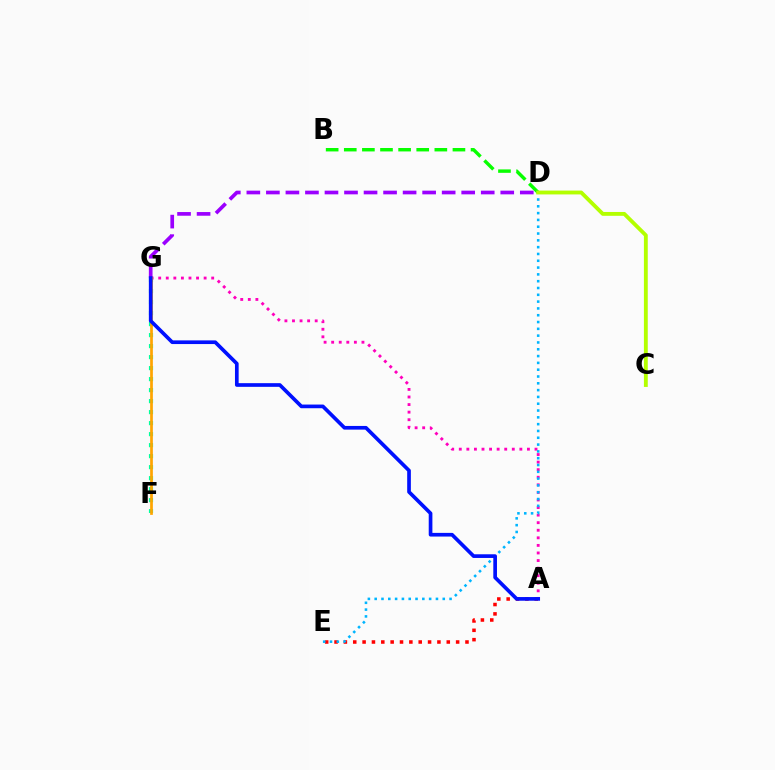{('F', 'G'): [{'color': '#00ff9d', 'line_style': 'dotted', 'thickness': 2.99}, {'color': '#ffa500', 'line_style': 'solid', 'thickness': 1.96}], ('A', 'E'): [{'color': '#ff0000', 'line_style': 'dotted', 'thickness': 2.54}], ('D', 'G'): [{'color': '#9b00ff', 'line_style': 'dashed', 'thickness': 2.65}], ('A', 'G'): [{'color': '#ff00bd', 'line_style': 'dotted', 'thickness': 2.06}, {'color': '#0010ff', 'line_style': 'solid', 'thickness': 2.65}], ('B', 'D'): [{'color': '#08ff00', 'line_style': 'dashed', 'thickness': 2.46}], ('D', 'E'): [{'color': '#00b5ff', 'line_style': 'dotted', 'thickness': 1.85}], ('C', 'D'): [{'color': '#b3ff00', 'line_style': 'solid', 'thickness': 2.77}]}